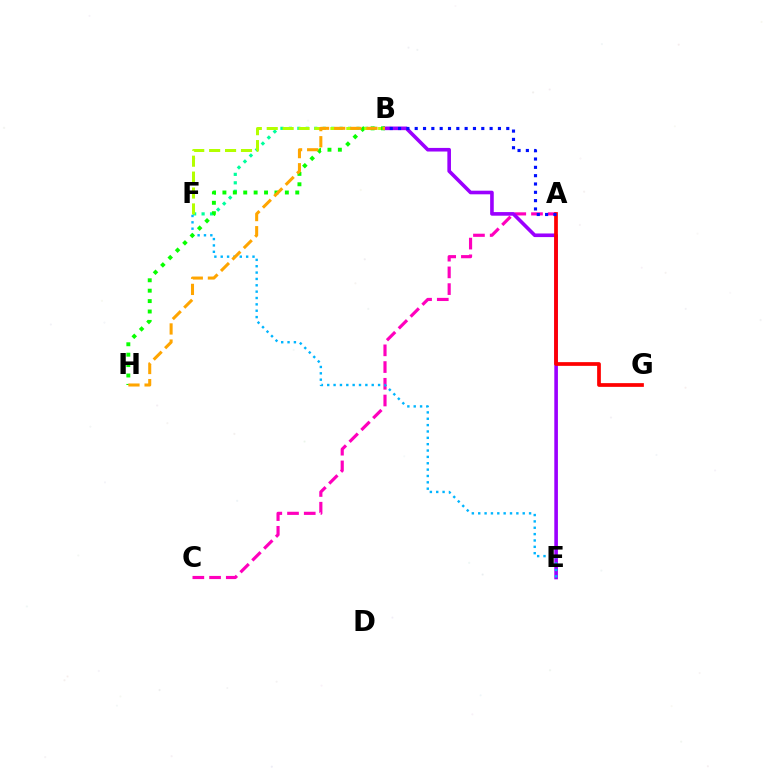{('B', 'F'): [{'color': '#00ff9d', 'line_style': 'dotted', 'thickness': 2.3}, {'color': '#b3ff00', 'line_style': 'dashed', 'thickness': 2.16}], ('A', 'C'): [{'color': '#ff00bd', 'line_style': 'dashed', 'thickness': 2.27}], ('B', 'E'): [{'color': '#9b00ff', 'line_style': 'solid', 'thickness': 2.6}], ('E', 'F'): [{'color': '#00b5ff', 'line_style': 'dotted', 'thickness': 1.73}], ('B', 'H'): [{'color': '#08ff00', 'line_style': 'dotted', 'thickness': 2.83}, {'color': '#ffa500', 'line_style': 'dashed', 'thickness': 2.19}], ('A', 'G'): [{'color': '#ff0000', 'line_style': 'solid', 'thickness': 2.68}], ('A', 'B'): [{'color': '#0010ff', 'line_style': 'dotted', 'thickness': 2.26}]}